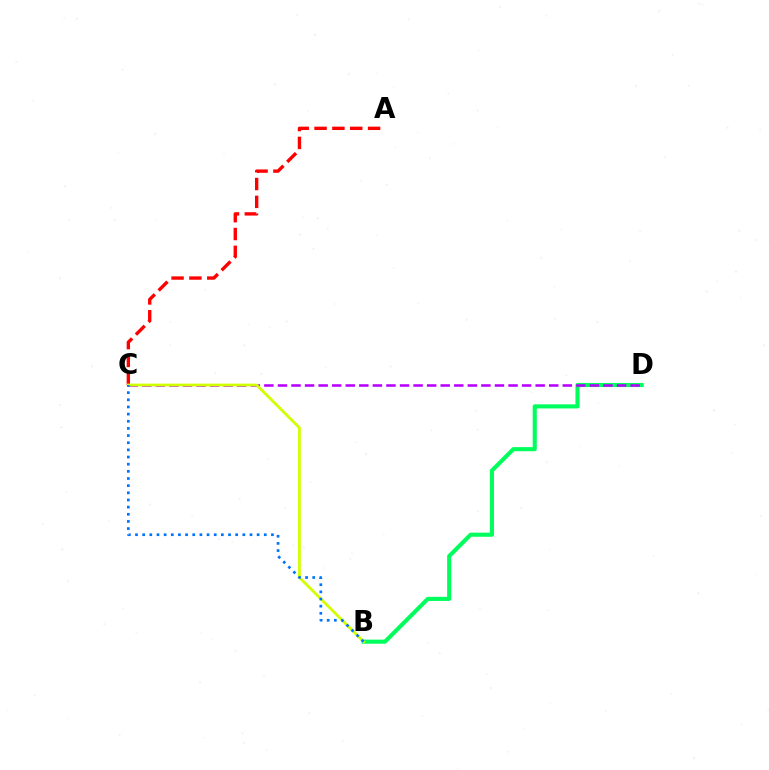{('A', 'C'): [{'color': '#ff0000', 'line_style': 'dashed', 'thickness': 2.42}], ('B', 'D'): [{'color': '#00ff5c', 'line_style': 'solid', 'thickness': 2.95}], ('C', 'D'): [{'color': '#b900ff', 'line_style': 'dashed', 'thickness': 1.84}], ('B', 'C'): [{'color': '#d1ff00', 'line_style': 'solid', 'thickness': 2.01}, {'color': '#0074ff', 'line_style': 'dotted', 'thickness': 1.94}]}